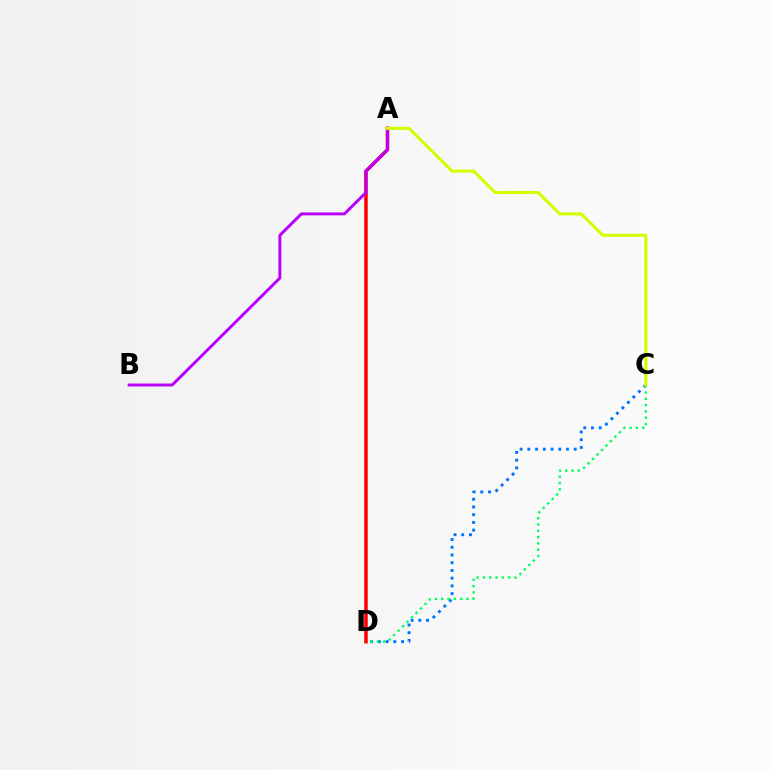{('C', 'D'): [{'color': '#0074ff', 'line_style': 'dotted', 'thickness': 2.1}, {'color': '#00ff5c', 'line_style': 'dotted', 'thickness': 1.71}], ('A', 'D'): [{'color': '#ff0000', 'line_style': 'solid', 'thickness': 2.55}], ('A', 'B'): [{'color': '#b900ff', 'line_style': 'solid', 'thickness': 2.12}], ('A', 'C'): [{'color': '#d1ff00', 'line_style': 'solid', 'thickness': 2.21}]}